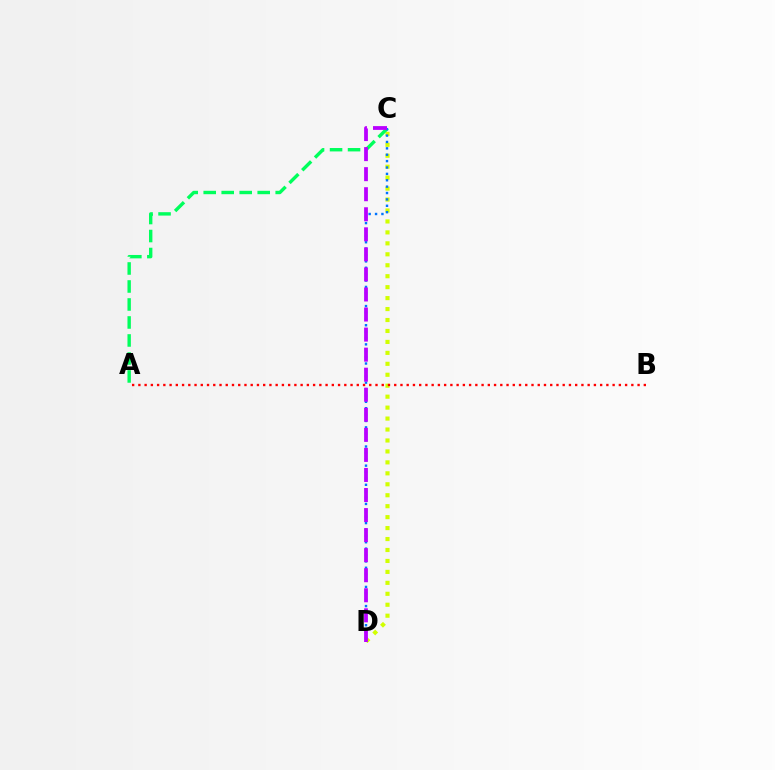{('C', 'D'): [{'color': '#d1ff00', 'line_style': 'dotted', 'thickness': 2.98}, {'color': '#0074ff', 'line_style': 'dotted', 'thickness': 1.73}, {'color': '#b900ff', 'line_style': 'dashed', 'thickness': 2.72}], ('A', 'C'): [{'color': '#00ff5c', 'line_style': 'dashed', 'thickness': 2.44}], ('A', 'B'): [{'color': '#ff0000', 'line_style': 'dotted', 'thickness': 1.7}]}